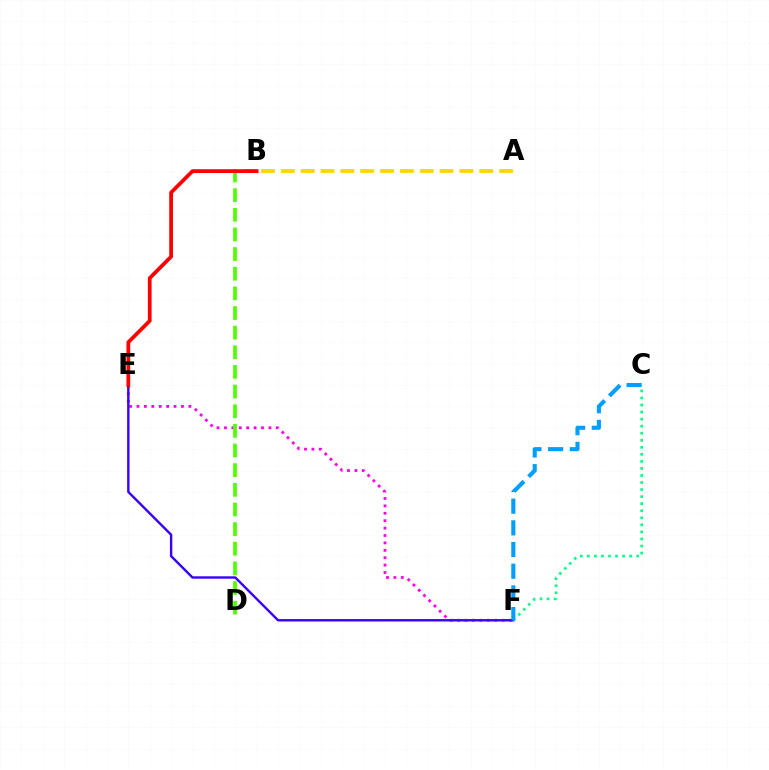{('E', 'F'): [{'color': '#ff00ed', 'line_style': 'dotted', 'thickness': 2.01}, {'color': '#3700ff', 'line_style': 'solid', 'thickness': 1.73}], ('A', 'B'): [{'color': '#ffd500', 'line_style': 'dashed', 'thickness': 2.7}], ('B', 'D'): [{'color': '#4fff00', 'line_style': 'dashed', 'thickness': 2.67}], ('C', 'F'): [{'color': '#00ff86', 'line_style': 'dotted', 'thickness': 1.92}, {'color': '#009eff', 'line_style': 'dashed', 'thickness': 2.95}], ('B', 'E'): [{'color': '#ff0000', 'line_style': 'solid', 'thickness': 2.7}]}